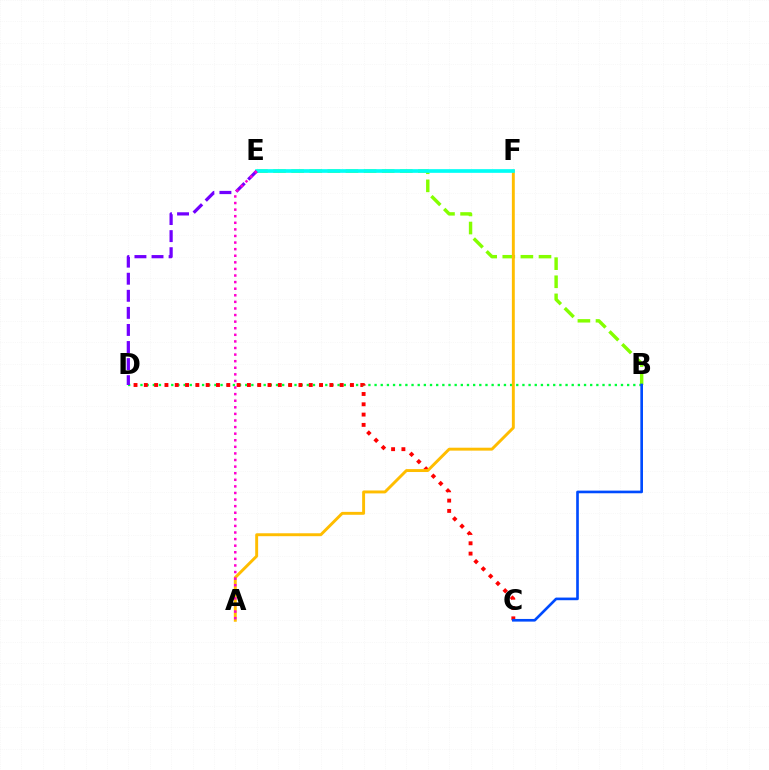{('B', 'E'): [{'color': '#84ff00', 'line_style': 'dashed', 'thickness': 2.46}], ('B', 'D'): [{'color': '#00ff39', 'line_style': 'dotted', 'thickness': 1.67}], ('C', 'D'): [{'color': '#ff0000', 'line_style': 'dotted', 'thickness': 2.8}], ('A', 'F'): [{'color': '#ffbd00', 'line_style': 'solid', 'thickness': 2.1}], ('E', 'F'): [{'color': '#00fff6', 'line_style': 'solid', 'thickness': 2.64}], ('B', 'C'): [{'color': '#004bff', 'line_style': 'solid', 'thickness': 1.91}], ('D', 'E'): [{'color': '#7200ff', 'line_style': 'dashed', 'thickness': 2.32}], ('A', 'E'): [{'color': '#ff00cf', 'line_style': 'dotted', 'thickness': 1.79}]}